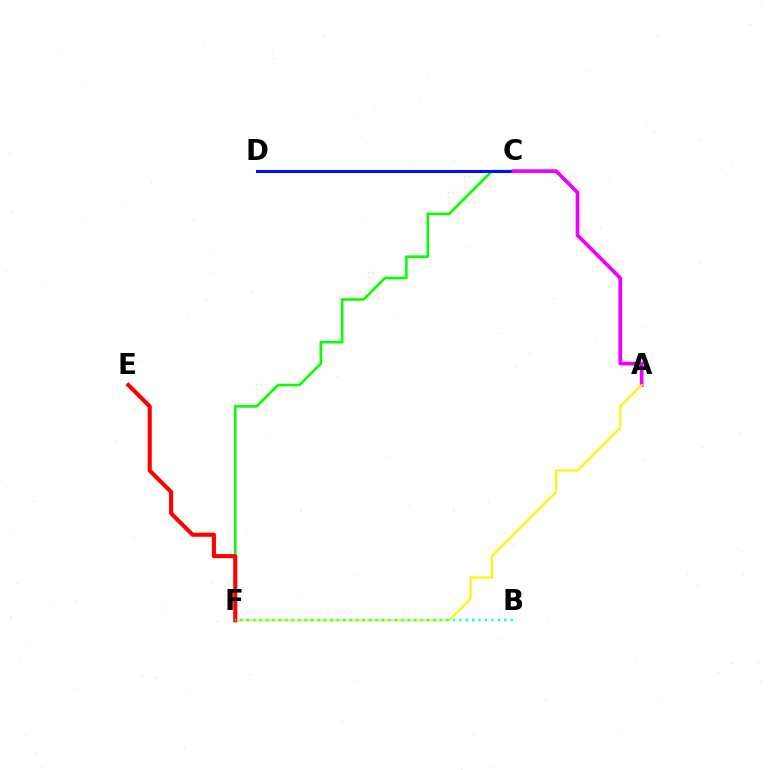{('C', 'F'): [{'color': '#08ff00', 'line_style': 'solid', 'thickness': 1.86}], ('C', 'D'): [{'color': '#0010ff', 'line_style': 'solid', 'thickness': 2.19}], ('A', 'C'): [{'color': '#ee00ff', 'line_style': 'solid', 'thickness': 2.66}], ('A', 'F'): [{'color': '#fcf500', 'line_style': 'solid', 'thickness': 1.53}], ('E', 'F'): [{'color': '#ff0000', 'line_style': 'solid', 'thickness': 2.94}], ('B', 'F'): [{'color': '#00fff6', 'line_style': 'dotted', 'thickness': 1.75}]}